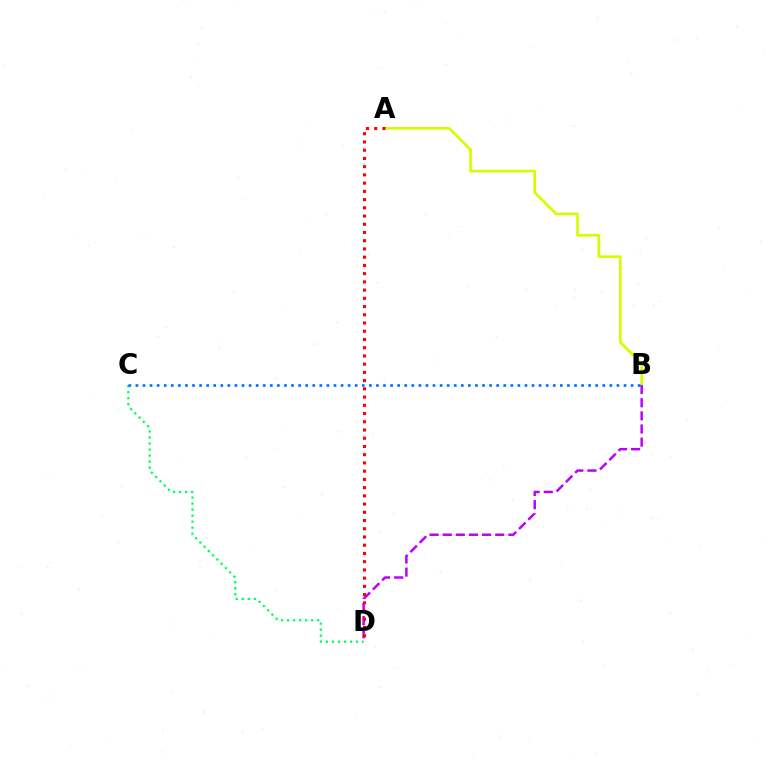{('A', 'B'): [{'color': '#d1ff00', 'line_style': 'solid', 'thickness': 1.92}], ('B', 'D'): [{'color': '#b900ff', 'line_style': 'dashed', 'thickness': 1.78}], ('A', 'D'): [{'color': '#ff0000', 'line_style': 'dotted', 'thickness': 2.24}], ('C', 'D'): [{'color': '#00ff5c', 'line_style': 'dotted', 'thickness': 1.64}], ('B', 'C'): [{'color': '#0074ff', 'line_style': 'dotted', 'thickness': 1.92}]}